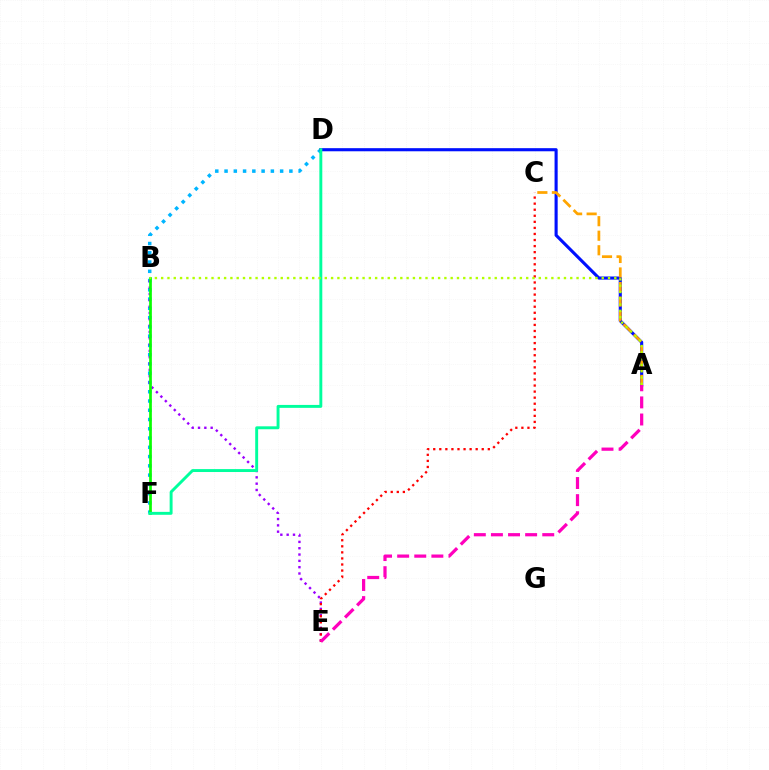{('D', 'F'): [{'color': '#00b5ff', 'line_style': 'dotted', 'thickness': 2.52}, {'color': '#00ff9d', 'line_style': 'solid', 'thickness': 2.1}], ('A', 'D'): [{'color': '#0010ff', 'line_style': 'solid', 'thickness': 2.24}], ('B', 'E'): [{'color': '#9b00ff', 'line_style': 'dotted', 'thickness': 1.72}], ('B', 'F'): [{'color': '#08ff00', 'line_style': 'solid', 'thickness': 1.95}], ('A', 'C'): [{'color': '#ffa500', 'line_style': 'dashed', 'thickness': 1.97}], ('C', 'E'): [{'color': '#ff0000', 'line_style': 'dotted', 'thickness': 1.65}], ('A', 'B'): [{'color': '#b3ff00', 'line_style': 'dotted', 'thickness': 1.71}], ('A', 'E'): [{'color': '#ff00bd', 'line_style': 'dashed', 'thickness': 2.32}]}